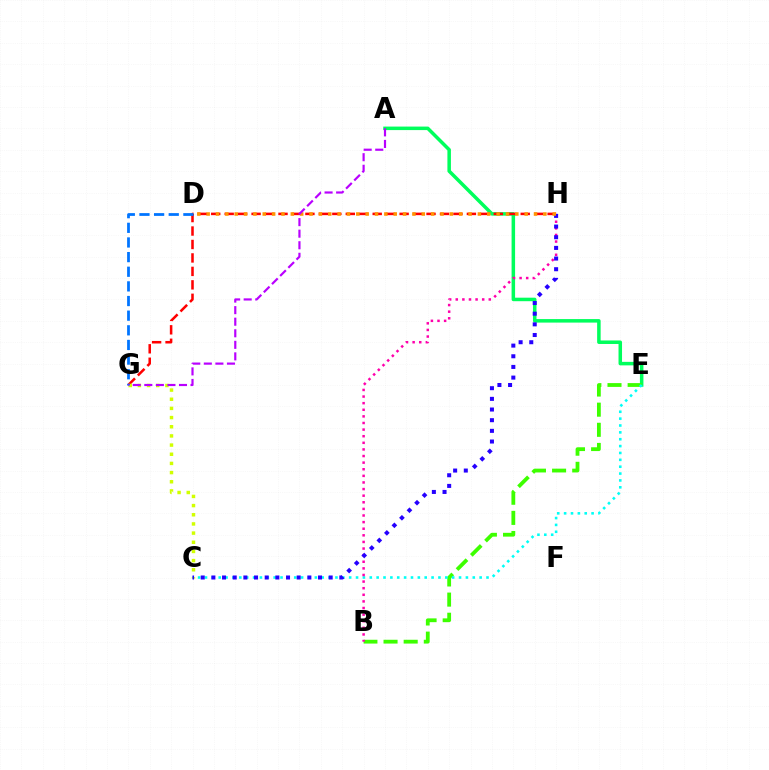{('A', 'E'): [{'color': '#00ff5c', 'line_style': 'solid', 'thickness': 2.53}], ('B', 'E'): [{'color': '#3dff00', 'line_style': 'dashed', 'thickness': 2.74}], ('G', 'H'): [{'color': '#ff0000', 'line_style': 'dashed', 'thickness': 1.83}], ('C', 'E'): [{'color': '#00fff6', 'line_style': 'dotted', 'thickness': 1.87}], ('C', 'G'): [{'color': '#d1ff00', 'line_style': 'dotted', 'thickness': 2.49}], ('B', 'H'): [{'color': '#ff00ac', 'line_style': 'dotted', 'thickness': 1.8}], ('C', 'H'): [{'color': '#2500ff', 'line_style': 'dotted', 'thickness': 2.9}], ('D', 'G'): [{'color': '#0074ff', 'line_style': 'dashed', 'thickness': 1.99}], ('D', 'H'): [{'color': '#ff9400', 'line_style': 'dotted', 'thickness': 2.54}], ('A', 'G'): [{'color': '#b900ff', 'line_style': 'dashed', 'thickness': 1.57}]}